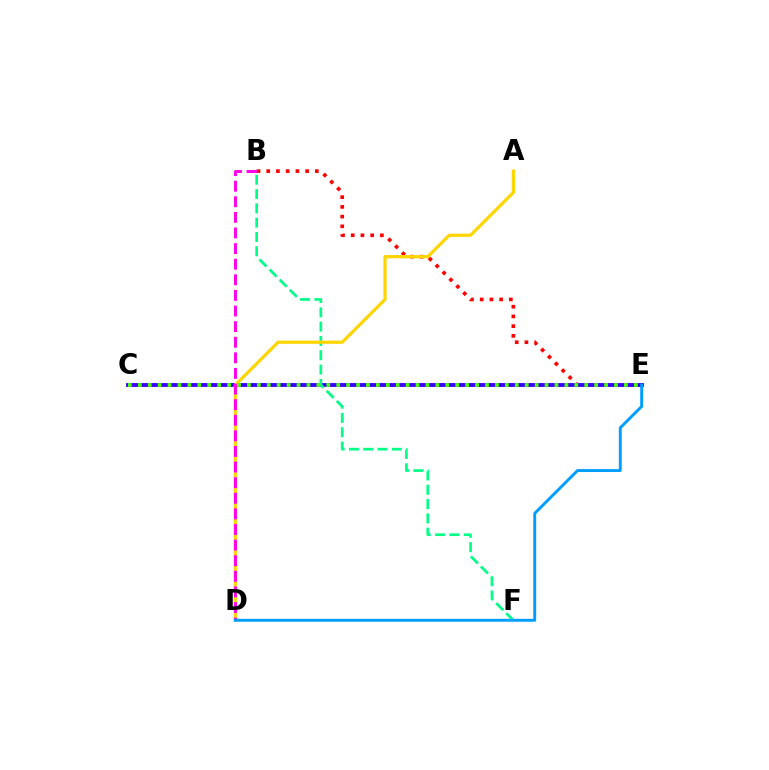{('B', 'E'): [{'color': '#ff0000', 'line_style': 'dotted', 'thickness': 2.64}], ('C', 'E'): [{'color': '#3700ff', 'line_style': 'solid', 'thickness': 2.78}, {'color': '#4fff00', 'line_style': 'dotted', 'thickness': 2.7}], ('B', 'F'): [{'color': '#00ff86', 'line_style': 'dashed', 'thickness': 1.94}], ('A', 'D'): [{'color': '#ffd500', 'line_style': 'solid', 'thickness': 2.3}], ('B', 'D'): [{'color': '#ff00ed', 'line_style': 'dashed', 'thickness': 2.12}], ('D', 'E'): [{'color': '#009eff', 'line_style': 'solid', 'thickness': 2.1}]}